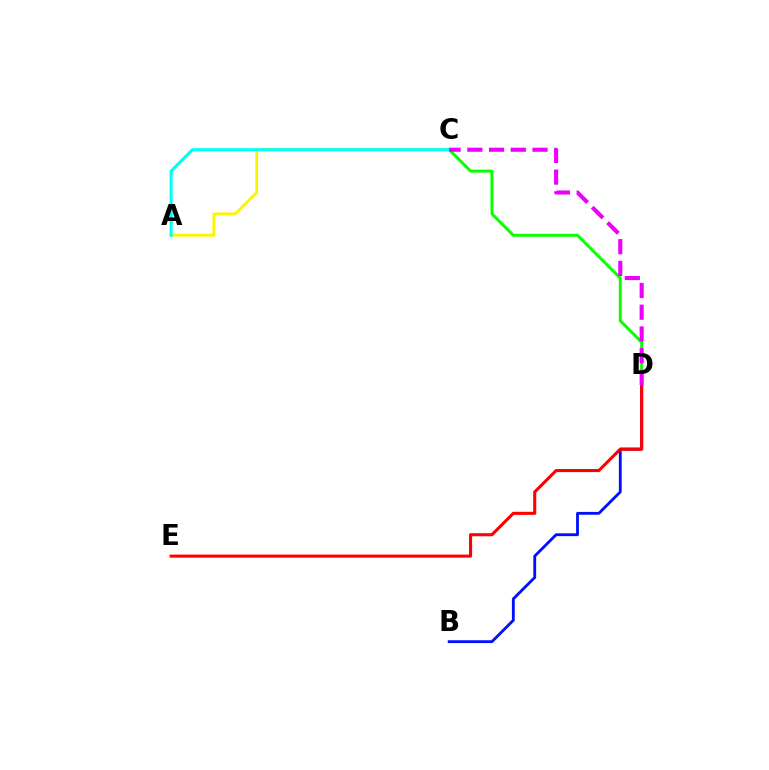{('B', 'D'): [{'color': '#0010ff', 'line_style': 'solid', 'thickness': 2.04}], ('A', 'C'): [{'color': '#fcf500', 'line_style': 'solid', 'thickness': 2.06}, {'color': '#00fff6', 'line_style': 'solid', 'thickness': 2.22}], ('C', 'D'): [{'color': '#08ff00', 'line_style': 'solid', 'thickness': 2.13}, {'color': '#ee00ff', 'line_style': 'dashed', 'thickness': 2.95}], ('D', 'E'): [{'color': '#ff0000', 'line_style': 'solid', 'thickness': 2.22}]}